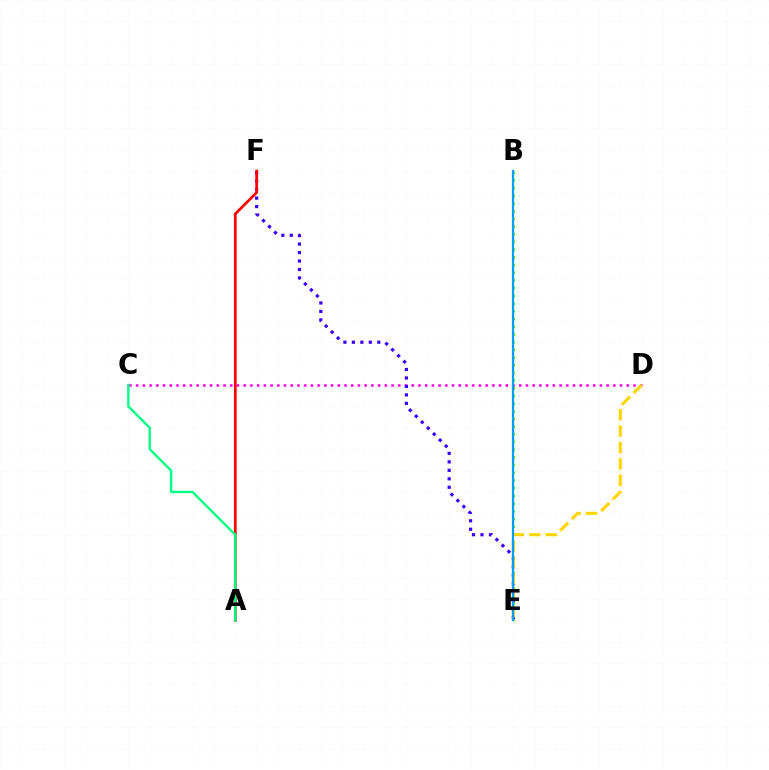{('C', 'D'): [{'color': '#ff00ed', 'line_style': 'dotted', 'thickness': 1.83}], ('B', 'E'): [{'color': '#4fff00', 'line_style': 'dotted', 'thickness': 2.09}, {'color': '#009eff', 'line_style': 'solid', 'thickness': 1.6}], ('E', 'F'): [{'color': '#3700ff', 'line_style': 'dotted', 'thickness': 2.3}], ('A', 'F'): [{'color': '#ff0000', 'line_style': 'solid', 'thickness': 1.98}], ('A', 'C'): [{'color': '#00ff86', 'line_style': 'solid', 'thickness': 1.72}], ('D', 'E'): [{'color': '#ffd500', 'line_style': 'dashed', 'thickness': 2.23}]}